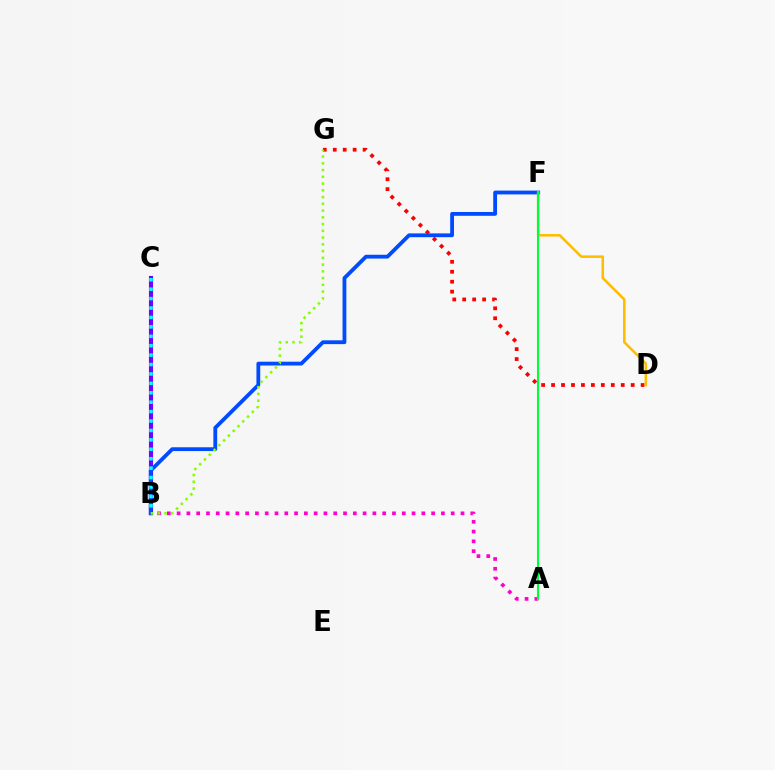{('D', 'G'): [{'color': '#ff0000', 'line_style': 'dotted', 'thickness': 2.7}], ('A', 'B'): [{'color': '#ff00cf', 'line_style': 'dotted', 'thickness': 2.66}], ('B', 'C'): [{'color': '#7200ff', 'line_style': 'solid', 'thickness': 2.96}, {'color': '#00fff6', 'line_style': 'dotted', 'thickness': 2.56}], ('B', 'F'): [{'color': '#004bff', 'line_style': 'solid', 'thickness': 2.74}], ('B', 'G'): [{'color': '#84ff00', 'line_style': 'dotted', 'thickness': 1.83}], ('D', 'F'): [{'color': '#ffbd00', 'line_style': 'solid', 'thickness': 1.84}], ('A', 'F'): [{'color': '#00ff39', 'line_style': 'solid', 'thickness': 1.5}]}